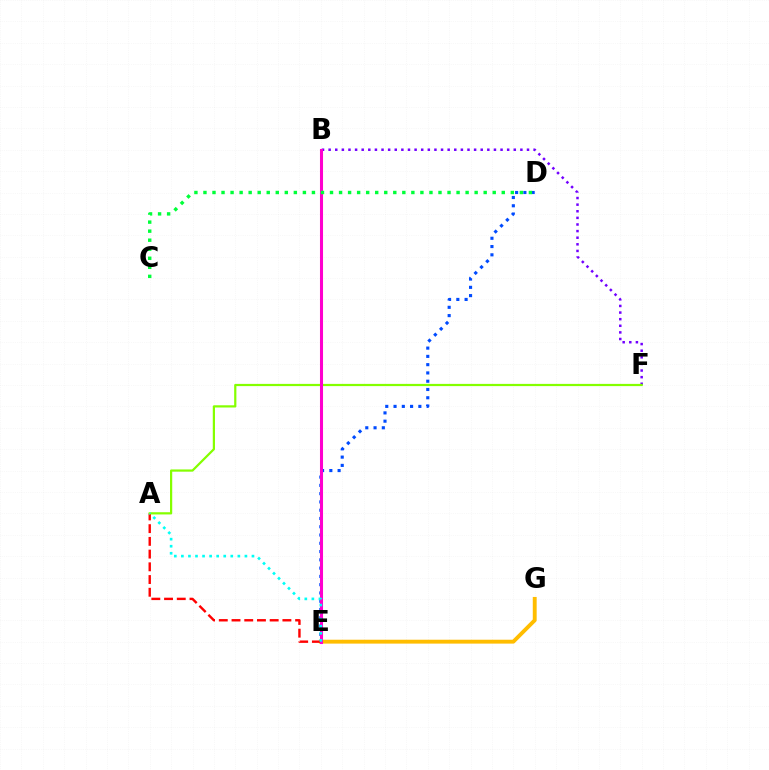{('E', 'G'): [{'color': '#ffbd00', 'line_style': 'solid', 'thickness': 2.8}], ('B', 'F'): [{'color': '#7200ff', 'line_style': 'dotted', 'thickness': 1.8}], ('D', 'E'): [{'color': '#004bff', 'line_style': 'dotted', 'thickness': 2.25}], ('A', 'E'): [{'color': '#ff0000', 'line_style': 'dashed', 'thickness': 1.73}, {'color': '#00fff6', 'line_style': 'dotted', 'thickness': 1.92}], ('A', 'F'): [{'color': '#84ff00', 'line_style': 'solid', 'thickness': 1.6}], ('B', 'E'): [{'color': '#ff00cf', 'line_style': 'solid', 'thickness': 2.2}], ('C', 'D'): [{'color': '#00ff39', 'line_style': 'dotted', 'thickness': 2.46}]}